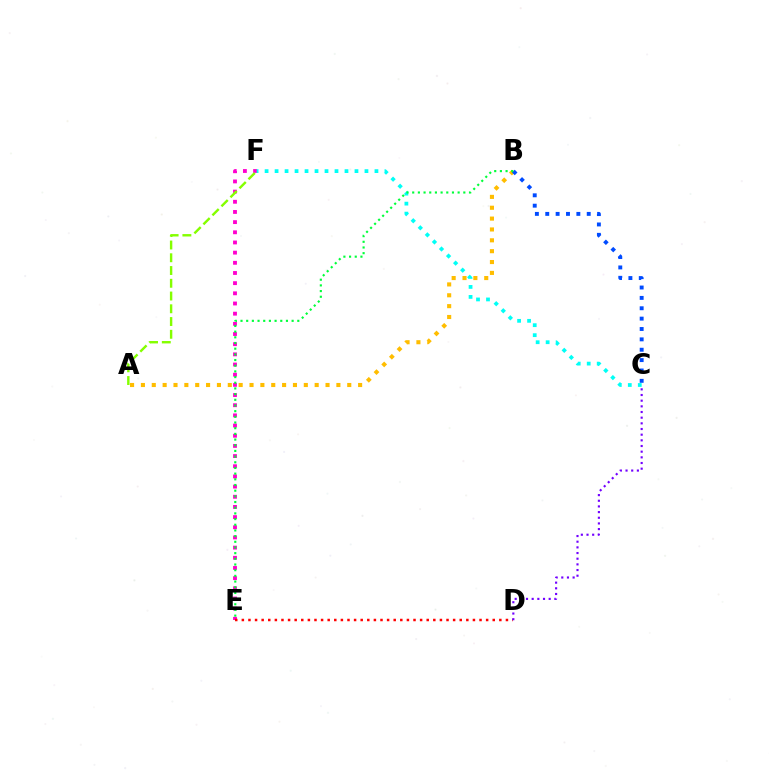{('E', 'F'): [{'color': '#ff00cf', 'line_style': 'dotted', 'thickness': 2.76}], ('D', 'E'): [{'color': '#ff0000', 'line_style': 'dotted', 'thickness': 1.79}], ('C', 'F'): [{'color': '#00fff6', 'line_style': 'dotted', 'thickness': 2.71}], ('A', 'B'): [{'color': '#ffbd00', 'line_style': 'dotted', 'thickness': 2.95}], ('A', 'F'): [{'color': '#84ff00', 'line_style': 'dashed', 'thickness': 1.73}], ('B', 'C'): [{'color': '#004bff', 'line_style': 'dotted', 'thickness': 2.82}], ('C', 'D'): [{'color': '#7200ff', 'line_style': 'dotted', 'thickness': 1.54}], ('B', 'E'): [{'color': '#00ff39', 'line_style': 'dotted', 'thickness': 1.54}]}